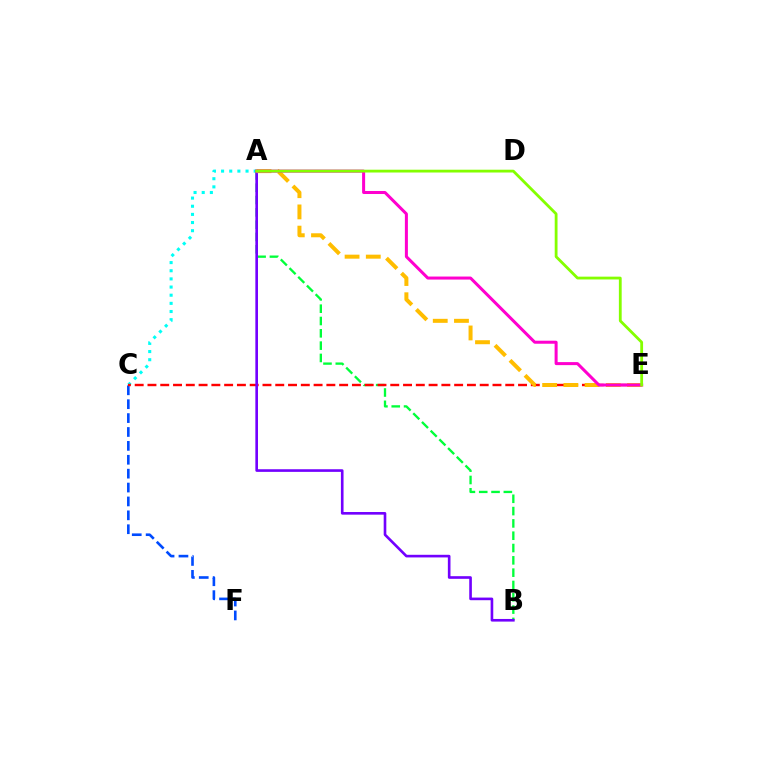{('A', 'C'): [{'color': '#00fff6', 'line_style': 'dotted', 'thickness': 2.21}], ('A', 'B'): [{'color': '#00ff39', 'line_style': 'dashed', 'thickness': 1.67}, {'color': '#7200ff', 'line_style': 'solid', 'thickness': 1.9}], ('C', 'F'): [{'color': '#004bff', 'line_style': 'dashed', 'thickness': 1.89}], ('C', 'E'): [{'color': '#ff0000', 'line_style': 'dashed', 'thickness': 1.74}], ('A', 'E'): [{'color': '#ffbd00', 'line_style': 'dashed', 'thickness': 2.88}, {'color': '#ff00cf', 'line_style': 'solid', 'thickness': 2.18}, {'color': '#84ff00', 'line_style': 'solid', 'thickness': 2.02}]}